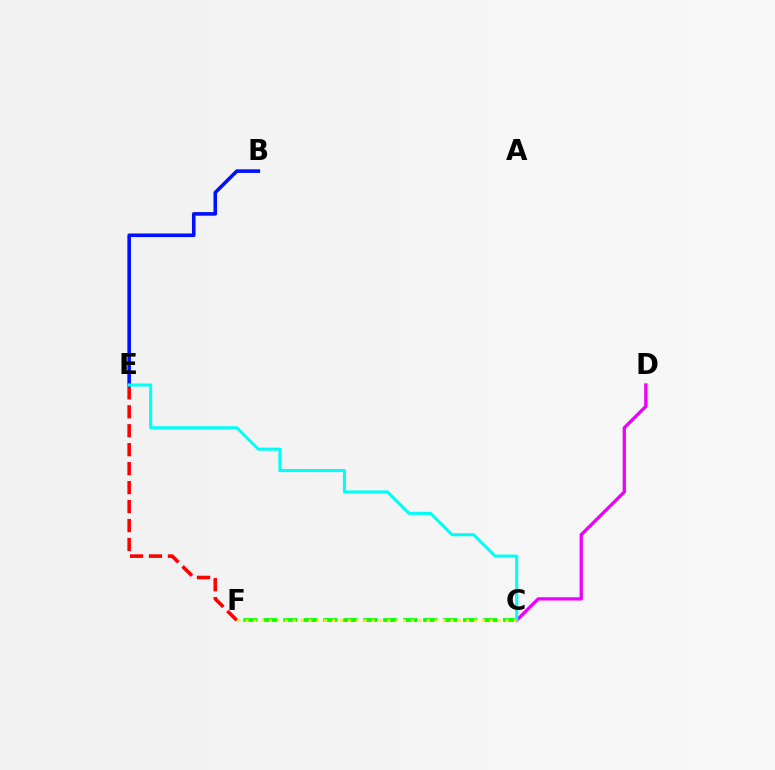{('E', 'F'): [{'color': '#ff0000', 'line_style': 'dashed', 'thickness': 2.58}], ('C', 'F'): [{'color': '#08ff00', 'line_style': 'dashed', 'thickness': 2.71}, {'color': '#fcf500', 'line_style': 'dotted', 'thickness': 2.14}], ('C', 'D'): [{'color': '#ee00ff', 'line_style': 'solid', 'thickness': 2.38}], ('B', 'E'): [{'color': '#0010ff', 'line_style': 'solid', 'thickness': 2.58}], ('C', 'E'): [{'color': '#00fff6', 'line_style': 'solid', 'thickness': 2.21}]}